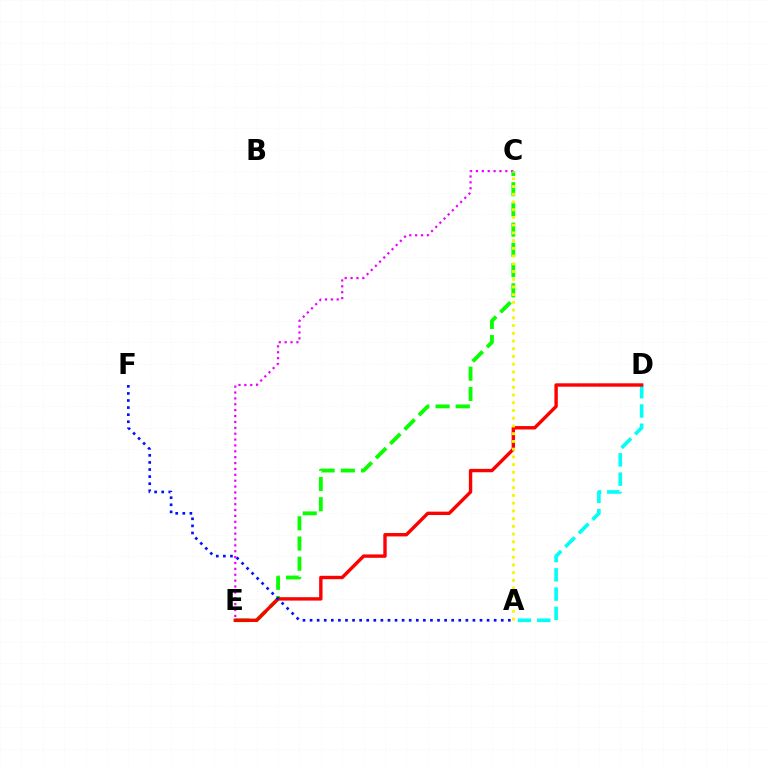{('C', 'E'): [{'color': '#08ff00', 'line_style': 'dashed', 'thickness': 2.75}, {'color': '#ee00ff', 'line_style': 'dotted', 'thickness': 1.6}], ('A', 'D'): [{'color': '#00fff6', 'line_style': 'dashed', 'thickness': 2.62}], ('D', 'E'): [{'color': '#ff0000', 'line_style': 'solid', 'thickness': 2.44}], ('A', 'C'): [{'color': '#fcf500', 'line_style': 'dotted', 'thickness': 2.1}], ('A', 'F'): [{'color': '#0010ff', 'line_style': 'dotted', 'thickness': 1.92}]}